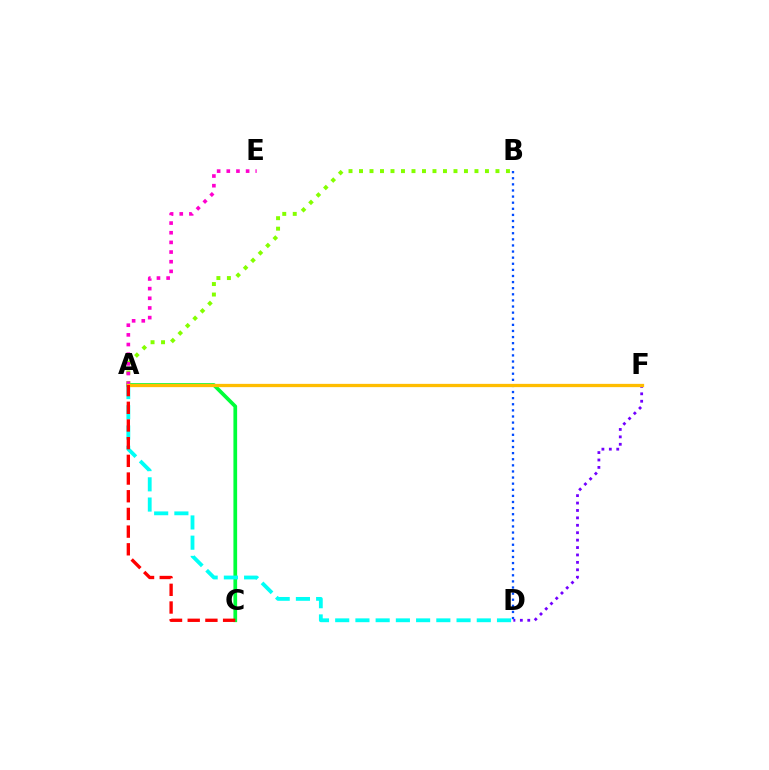{('D', 'F'): [{'color': '#7200ff', 'line_style': 'dotted', 'thickness': 2.02}], ('A', 'C'): [{'color': '#00ff39', 'line_style': 'solid', 'thickness': 2.67}, {'color': '#ff0000', 'line_style': 'dashed', 'thickness': 2.4}], ('A', 'B'): [{'color': '#84ff00', 'line_style': 'dotted', 'thickness': 2.85}], ('A', 'E'): [{'color': '#ff00cf', 'line_style': 'dotted', 'thickness': 2.62}], ('B', 'D'): [{'color': '#004bff', 'line_style': 'dotted', 'thickness': 1.66}], ('A', 'D'): [{'color': '#00fff6', 'line_style': 'dashed', 'thickness': 2.75}], ('A', 'F'): [{'color': '#ffbd00', 'line_style': 'solid', 'thickness': 2.36}]}